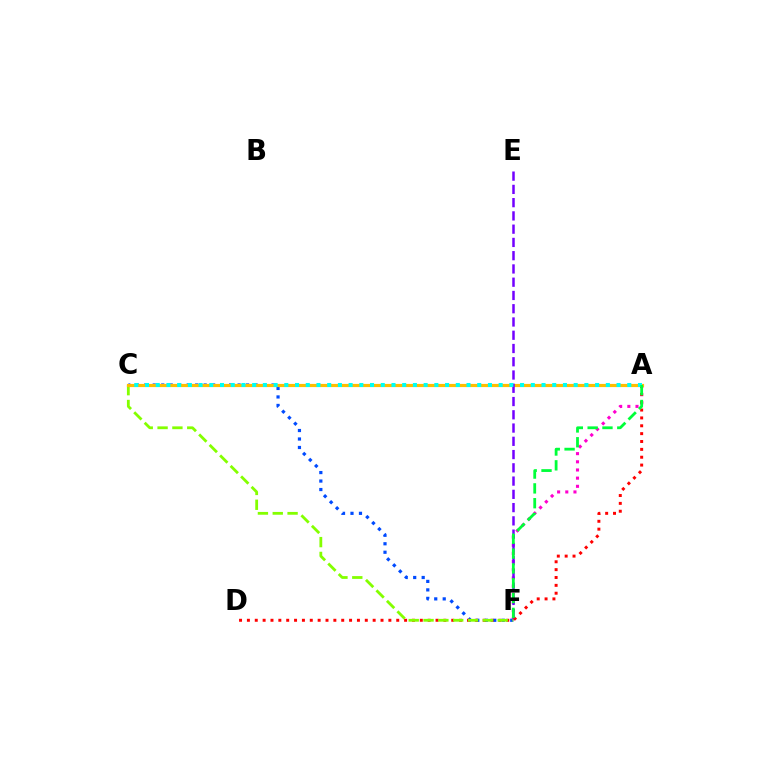{('A', 'F'): [{'color': '#ff00cf', 'line_style': 'dotted', 'thickness': 2.22}, {'color': '#00ff39', 'line_style': 'dashed', 'thickness': 2.01}], ('C', 'F'): [{'color': '#004bff', 'line_style': 'dotted', 'thickness': 2.31}, {'color': '#84ff00', 'line_style': 'dashed', 'thickness': 2.01}], ('A', 'D'): [{'color': '#ff0000', 'line_style': 'dotted', 'thickness': 2.14}], ('A', 'C'): [{'color': '#ffbd00', 'line_style': 'solid', 'thickness': 2.29}, {'color': '#00fff6', 'line_style': 'dotted', 'thickness': 2.91}], ('E', 'F'): [{'color': '#7200ff', 'line_style': 'dashed', 'thickness': 1.8}]}